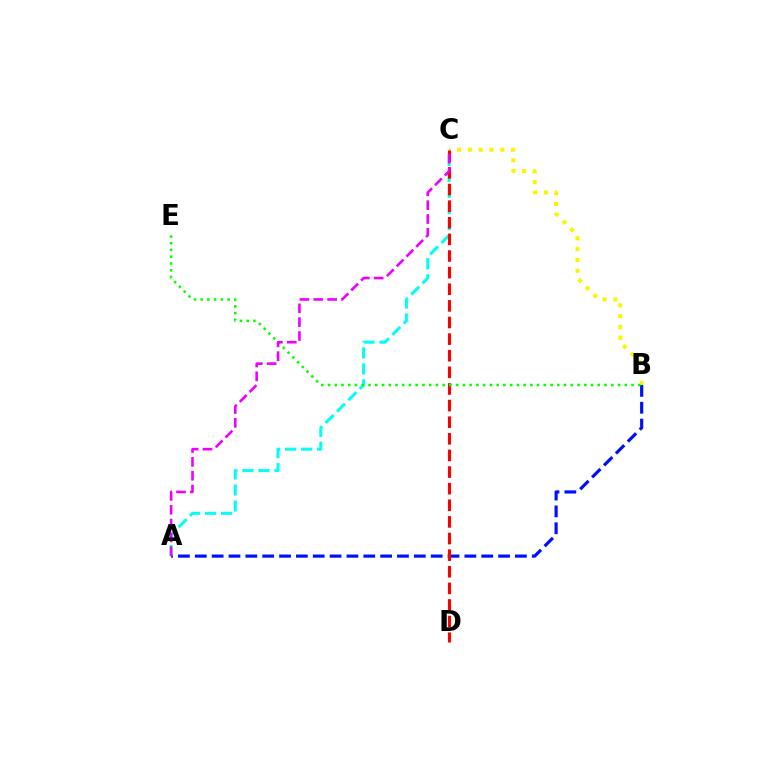{('B', 'C'): [{'color': '#fcf500', 'line_style': 'dotted', 'thickness': 2.94}], ('A', 'B'): [{'color': '#0010ff', 'line_style': 'dashed', 'thickness': 2.29}], ('A', 'C'): [{'color': '#00fff6', 'line_style': 'dashed', 'thickness': 2.18}, {'color': '#ee00ff', 'line_style': 'dashed', 'thickness': 1.88}], ('C', 'D'): [{'color': '#ff0000', 'line_style': 'dashed', 'thickness': 2.26}], ('B', 'E'): [{'color': '#08ff00', 'line_style': 'dotted', 'thickness': 1.83}]}